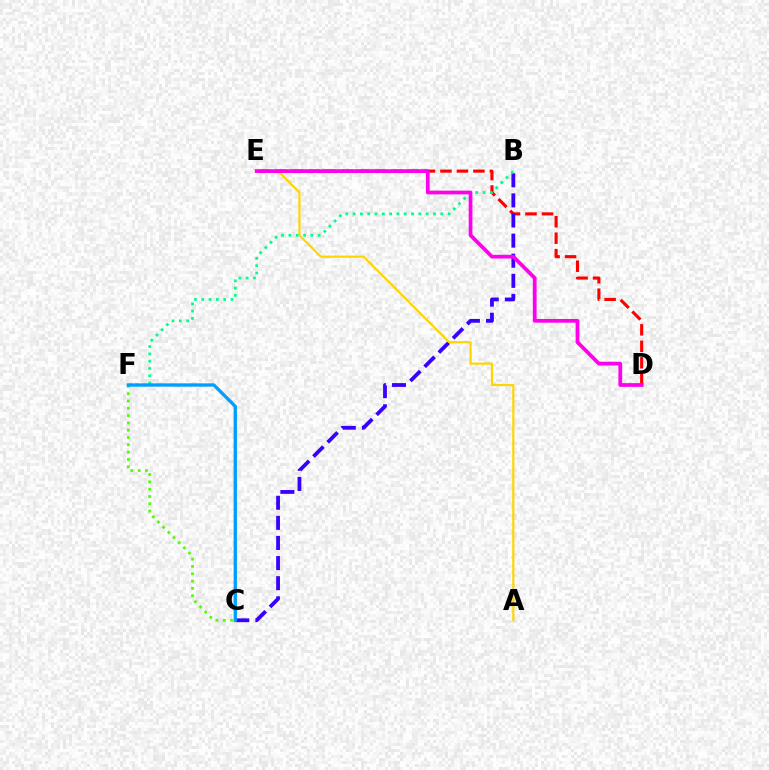{('D', 'E'): [{'color': '#ff0000', 'line_style': 'dashed', 'thickness': 2.24}, {'color': '#ff00ed', 'line_style': 'solid', 'thickness': 2.69}], ('B', 'C'): [{'color': '#3700ff', 'line_style': 'dashed', 'thickness': 2.73}], ('A', 'E'): [{'color': '#ffd500', 'line_style': 'solid', 'thickness': 1.58}], ('B', 'F'): [{'color': '#00ff86', 'line_style': 'dotted', 'thickness': 1.98}], ('C', 'F'): [{'color': '#4fff00', 'line_style': 'dotted', 'thickness': 1.98}, {'color': '#009eff', 'line_style': 'solid', 'thickness': 2.39}]}